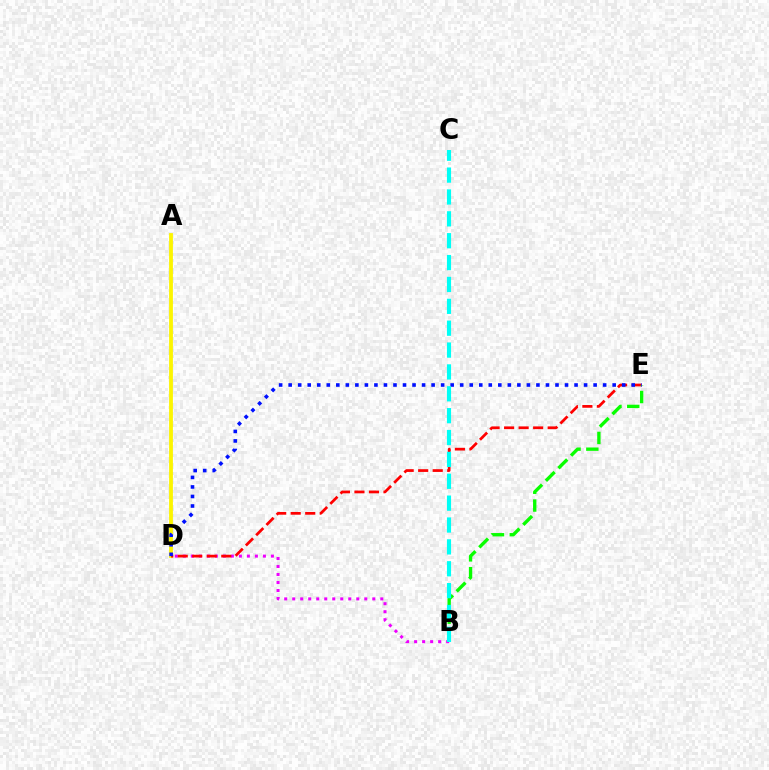{('B', 'D'): [{'color': '#ee00ff', 'line_style': 'dotted', 'thickness': 2.18}], ('A', 'D'): [{'color': '#fcf500', 'line_style': 'solid', 'thickness': 2.74}], ('D', 'E'): [{'color': '#ff0000', 'line_style': 'dashed', 'thickness': 1.97}, {'color': '#0010ff', 'line_style': 'dotted', 'thickness': 2.59}], ('B', 'E'): [{'color': '#08ff00', 'line_style': 'dashed', 'thickness': 2.42}], ('B', 'C'): [{'color': '#00fff6', 'line_style': 'dashed', 'thickness': 2.97}]}